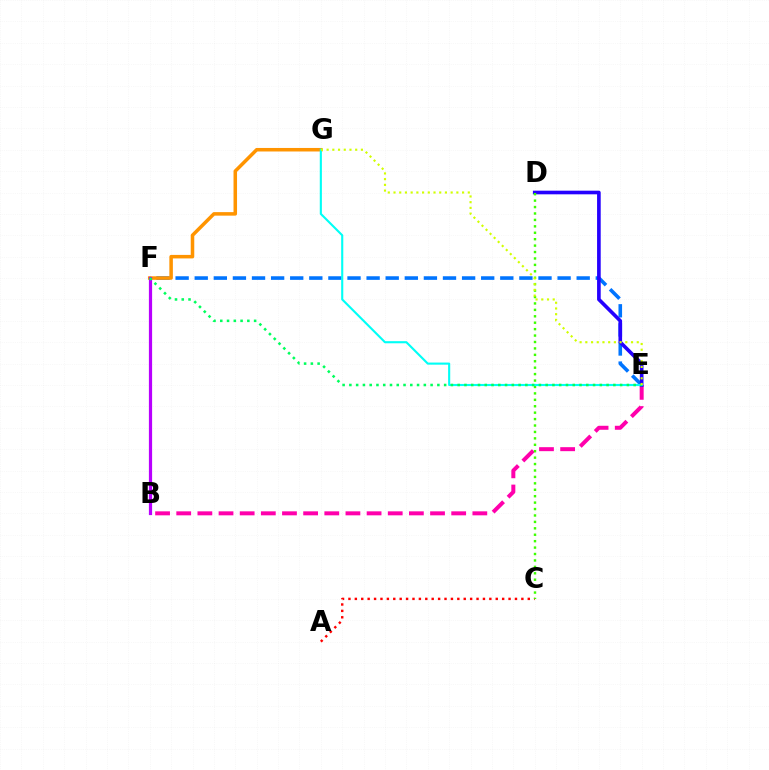{('B', 'E'): [{'color': '#ff00ac', 'line_style': 'dashed', 'thickness': 2.87}], ('E', 'F'): [{'color': '#0074ff', 'line_style': 'dashed', 'thickness': 2.59}, {'color': '#00ff5c', 'line_style': 'dotted', 'thickness': 1.84}], ('A', 'C'): [{'color': '#ff0000', 'line_style': 'dotted', 'thickness': 1.74}], ('D', 'E'): [{'color': '#2500ff', 'line_style': 'solid', 'thickness': 2.62}], ('F', 'G'): [{'color': '#ff9400', 'line_style': 'solid', 'thickness': 2.54}], ('C', 'D'): [{'color': '#3dff00', 'line_style': 'dotted', 'thickness': 1.75}], ('E', 'G'): [{'color': '#00fff6', 'line_style': 'solid', 'thickness': 1.52}, {'color': '#d1ff00', 'line_style': 'dotted', 'thickness': 1.55}], ('B', 'F'): [{'color': '#b900ff', 'line_style': 'solid', 'thickness': 2.31}]}